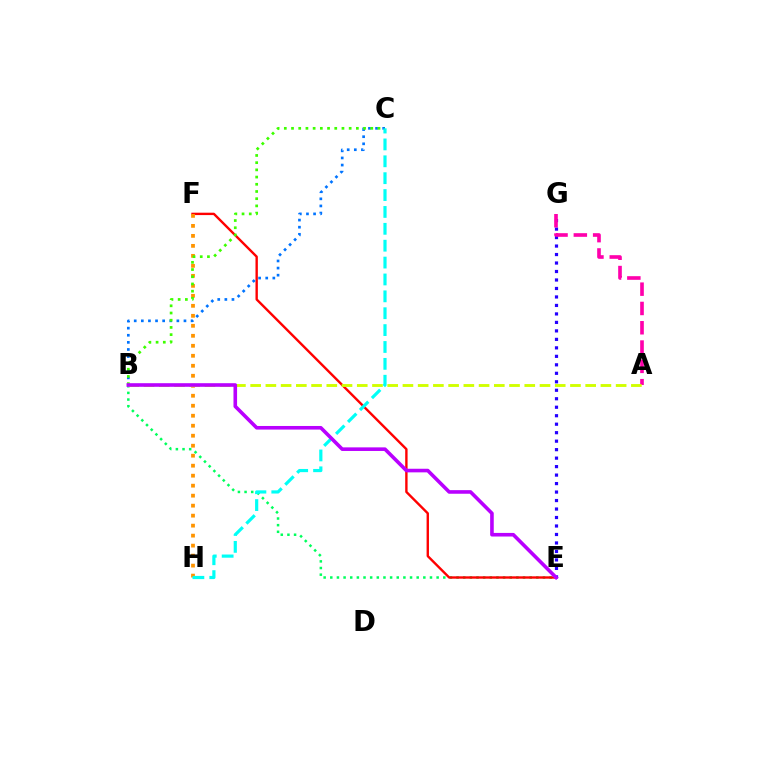{('B', 'E'): [{'color': '#00ff5c', 'line_style': 'dotted', 'thickness': 1.81}, {'color': '#b900ff', 'line_style': 'solid', 'thickness': 2.59}], ('E', 'F'): [{'color': '#ff0000', 'line_style': 'solid', 'thickness': 1.72}], ('E', 'G'): [{'color': '#2500ff', 'line_style': 'dotted', 'thickness': 2.3}], ('F', 'H'): [{'color': '#ff9400', 'line_style': 'dotted', 'thickness': 2.71}], ('A', 'G'): [{'color': '#ff00ac', 'line_style': 'dashed', 'thickness': 2.62}], ('A', 'B'): [{'color': '#d1ff00', 'line_style': 'dashed', 'thickness': 2.07}], ('B', 'C'): [{'color': '#0074ff', 'line_style': 'dotted', 'thickness': 1.93}, {'color': '#3dff00', 'line_style': 'dotted', 'thickness': 1.96}], ('C', 'H'): [{'color': '#00fff6', 'line_style': 'dashed', 'thickness': 2.29}]}